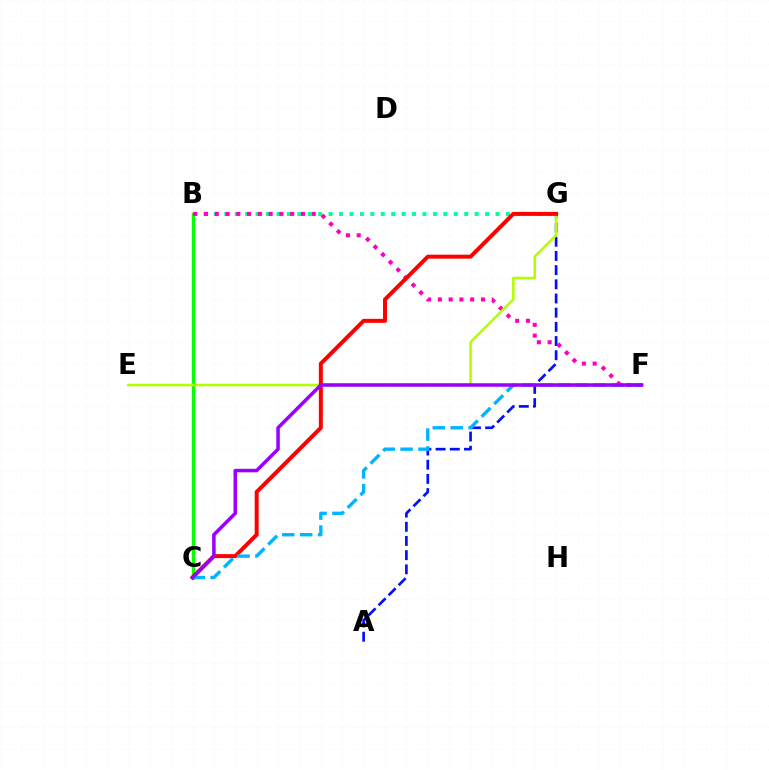{('B', 'C'): [{'color': '#ffa500', 'line_style': 'solid', 'thickness': 1.79}, {'color': '#08ff00', 'line_style': 'solid', 'thickness': 2.2}], ('B', 'G'): [{'color': '#00ff9d', 'line_style': 'dotted', 'thickness': 2.83}], ('A', 'G'): [{'color': '#0010ff', 'line_style': 'dashed', 'thickness': 1.93}], ('B', 'F'): [{'color': '#ff00bd', 'line_style': 'dotted', 'thickness': 2.93}], ('E', 'G'): [{'color': '#b3ff00', 'line_style': 'solid', 'thickness': 1.85}], ('C', 'G'): [{'color': '#ff0000', 'line_style': 'solid', 'thickness': 2.87}], ('C', 'F'): [{'color': '#00b5ff', 'line_style': 'dashed', 'thickness': 2.43}, {'color': '#9b00ff', 'line_style': 'solid', 'thickness': 2.54}]}